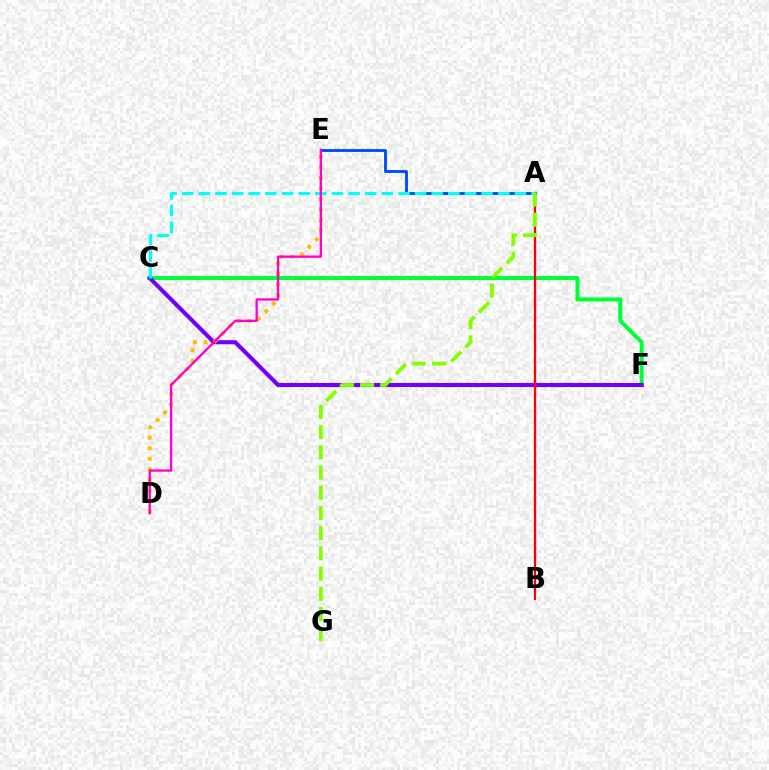{('C', 'F'): [{'color': '#00ff39', 'line_style': 'solid', 'thickness': 2.9}, {'color': '#7200ff', 'line_style': 'solid', 'thickness': 2.96}], ('A', 'E'): [{'color': '#004bff', 'line_style': 'solid', 'thickness': 2.07}], ('A', 'B'): [{'color': '#ff0000', 'line_style': 'solid', 'thickness': 1.65}], ('D', 'E'): [{'color': '#ffbd00', 'line_style': 'dotted', 'thickness': 2.86}, {'color': '#ff00cf', 'line_style': 'solid', 'thickness': 1.68}], ('A', 'C'): [{'color': '#00fff6', 'line_style': 'dashed', 'thickness': 2.26}], ('A', 'G'): [{'color': '#84ff00', 'line_style': 'dashed', 'thickness': 2.74}]}